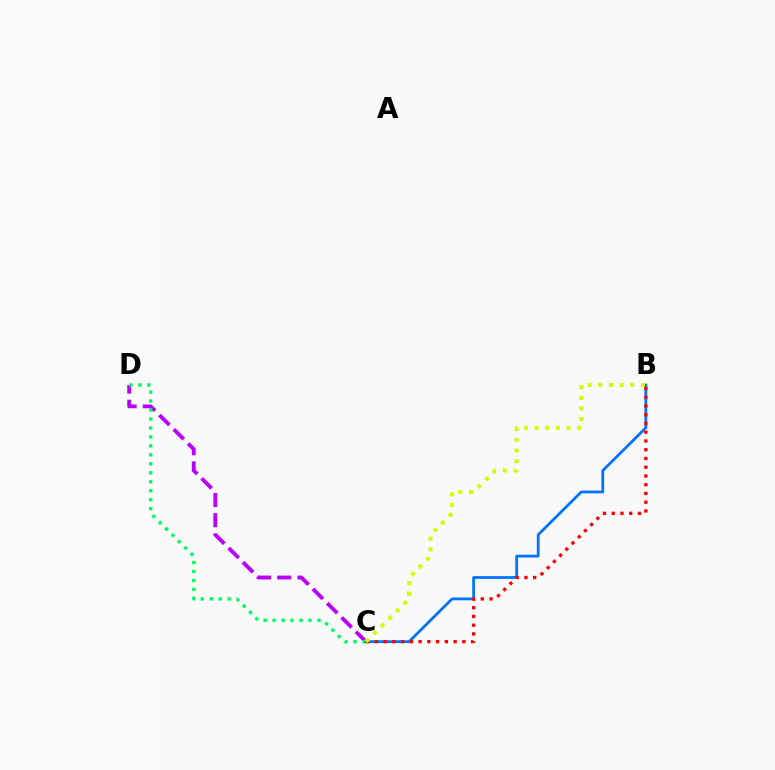{('C', 'D'): [{'color': '#b900ff', 'line_style': 'dashed', 'thickness': 2.75}, {'color': '#00ff5c', 'line_style': 'dotted', 'thickness': 2.44}], ('B', 'C'): [{'color': '#0074ff', 'line_style': 'solid', 'thickness': 2.0}, {'color': '#ff0000', 'line_style': 'dotted', 'thickness': 2.38}, {'color': '#d1ff00', 'line_style': 'dotted', 'thickness': 2.89}]}